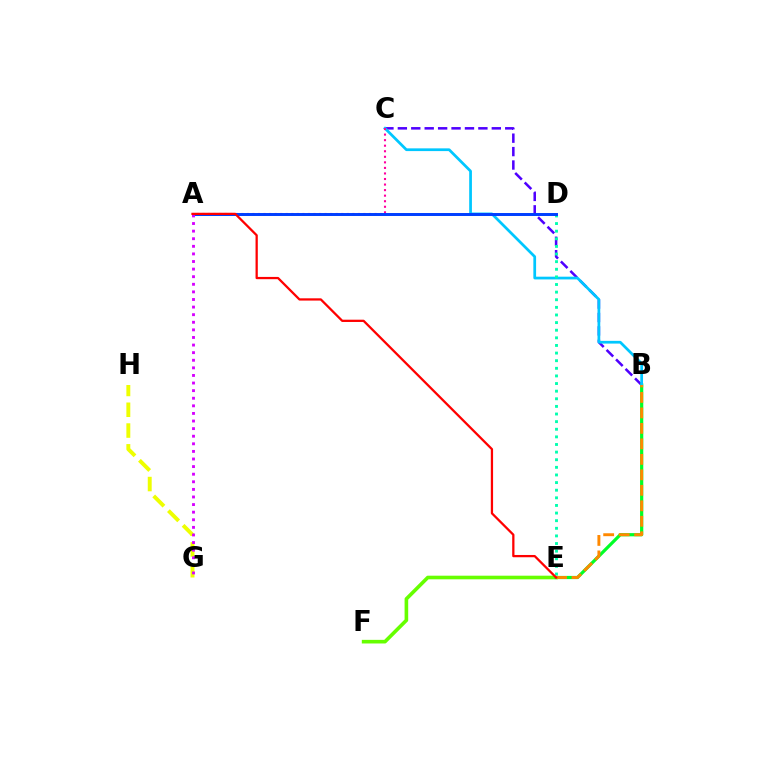{('B', 'C'): [{'color': '#4f00ff', 'line_style': 'dashed', 'thickness': 1.82}, {'color': '#00c7ff', 'line_style': 'solid', 'thickness': 1.97}], ('E', 'F'): [{'color': '#66ff00', 'line_style': 'solid', 'thickness': 2.6}], ('G', 'H'): [{'color': '#eeff00', 'line_style': 'dashed', 'thickness': 2.82}], ('B', 'E'): [{'color': '#00ff27', 'line_style': 'solid', 'thickness': 2.31}, {'color': '#ff8800', 'line_style': 'dashed', 'thickness': 2.1}], ('D', 'E'): [{'color': '#00ffaf', 'line_style': 'dotted', 'thickness': 2.07}], ('A', 'C'): [{'color': '#ff00a0', 'line_style': 'dotted', 'thickness': 1.51}], ('A', 'D'): [{'color': '#003fff', 'line_style': 'solid', 'thickness': 2.13}], ('A', 'G'): [{'color': '#d600ff', 'line_style': 'dotted', 'thickness': 2.06}], ('A', 'E'): [{'color': '#ff0000', 'line_style': 'solid', 'thickness': 1.63}]}